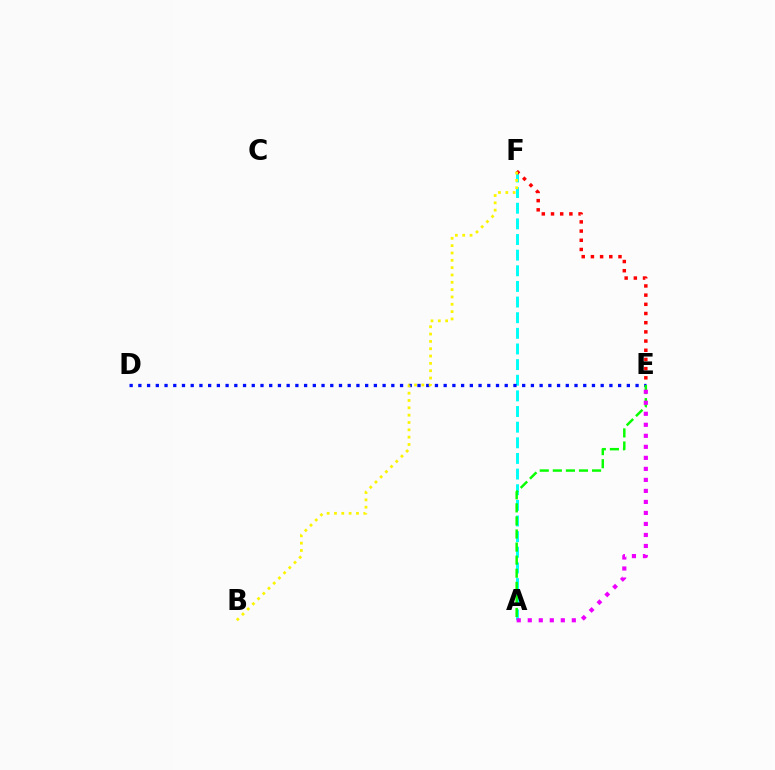{('A', 'F'): [{'color': '#00fff6', 'line_style': 'dashed', 'thickness': 2.12}], ('D', 'E'): [{'color': '#0010ff', 'line_style': 'dotted', 'thickness': 2.37}], ('E', 'F'): [{'color': '#ff0000', 'line_style': 'dotted', 'thickness': 2.5}], ('B', 'F'): [{'color': '#fcf500', 'line_style': 'dotted', 'thickness': 1.99}], ('A', 'E'): [{'color': '#08ff00', 'line_style': 'dashed', 'thickness': 1.78}, {'color': '#ee00ff', 'line_style': 'dotted', 'thickness': 2.99}]}